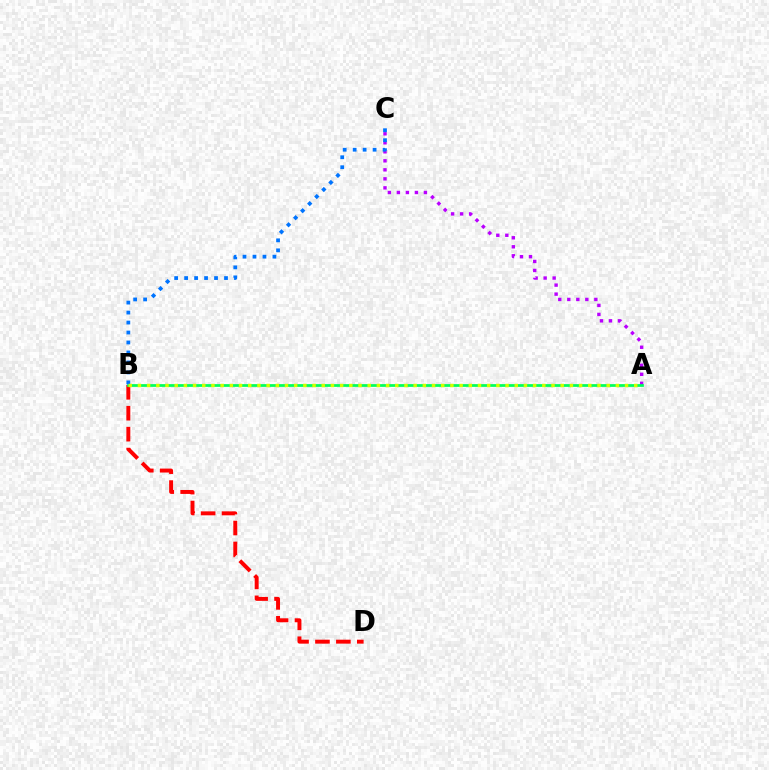{('A', 'C'): [{'color': '#b900ff', 'line_style': 'dotted', 'thickness': 2.45}], ('B', 'D'): [{'color': '#ff0000', 'line_style': 'dashed', 'thickness': 2.84}], ('A', 'B'): [{'color': '#00ff5c', 'line_style': 'solid', 'thickness': 1.98}, {'color': '#d1ff00', 'line_style': 'dotted', 'thickness': 2.5}], ('B', 'C'): [{'color': '#0074ff', 'line_style': 'dotted', 'thickness': 2.71}]}